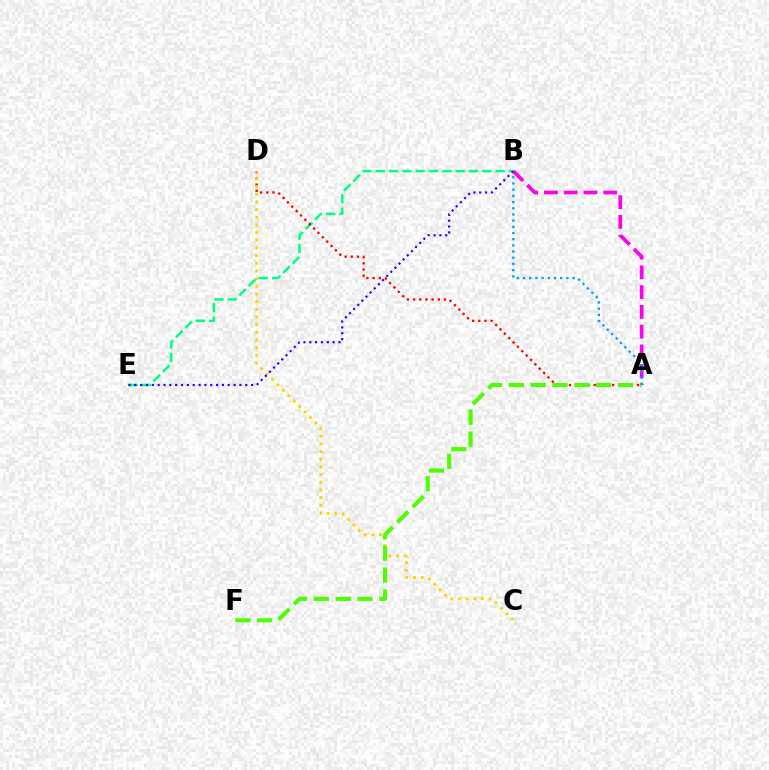{('B', 'E'): [{'color': '#00ff86', 'line_style': 'dashed', 'thickness': 1.81}, {'color': '#3700ff', 'line_style': 'dotted', 'thickness': 1.59}], ('A', 'D'): [{'color': '#ff0000', 'line_style': 'dotted', 'thickness': 1.68}], ('A', 'B'): [{'color': '#ff00ed', 'line_style': 'dashed', 'thickness': 2.68}, {'color': '#009eff', 'line_style': 'dotted', 'thickness': 1.68}], ('C', 'D'): [{'color': '#ffd500', 'line_style': 'dotted', 'thickness': 2.08}], ('A', 'F'): [{'color': '#4fff00', 'line_style': 'dashed', 'thickness': 2.97}]}